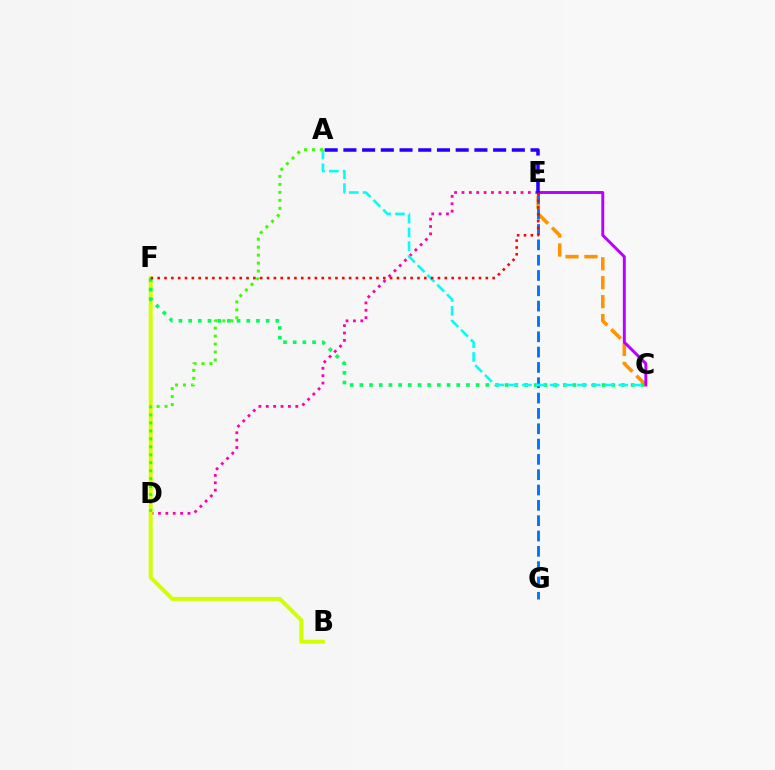{('C', 'E'): [{'color': '#ff9400', 'line_style': 'dashed', 'thickness': 2.57}, {'color': '#b900ff', 'line_style': 'solid', 'thickness': 2.11}], ('D', 'E'): [{'color': '#ff00ac', 'line_style': 'dotted', 'thickness': 2.0}], ('E', 'G'): [{'color': '#0074ff', 'line_style': 'dashed', 'thickness': 2.08}], ('B', 'F'): [{'color': '#d1ff00', 'line_style': 'solid', 'thickness': 2.85}], ('A', 'E'): [{'color': '#2500ff', 'line_style': 'dashed', 'thickness': 2.54}], ('C', 'F'): [{'color': '#00ff5c', 'line_style': 'dotted', 'thickness': 2.63}], ('A', 'C'): [{'color': '#00fff6', 'line_style': 'dashed', 'thickness': 1.87}], ('E', 'F'): [{'color': '#ff0000', 'line_style': 'dotted', 'thickness': 1.86}], ('A', 'D'): [{'color': '#3dff00', 'line_style': 'dotted', 'thickness': 2.16}]}